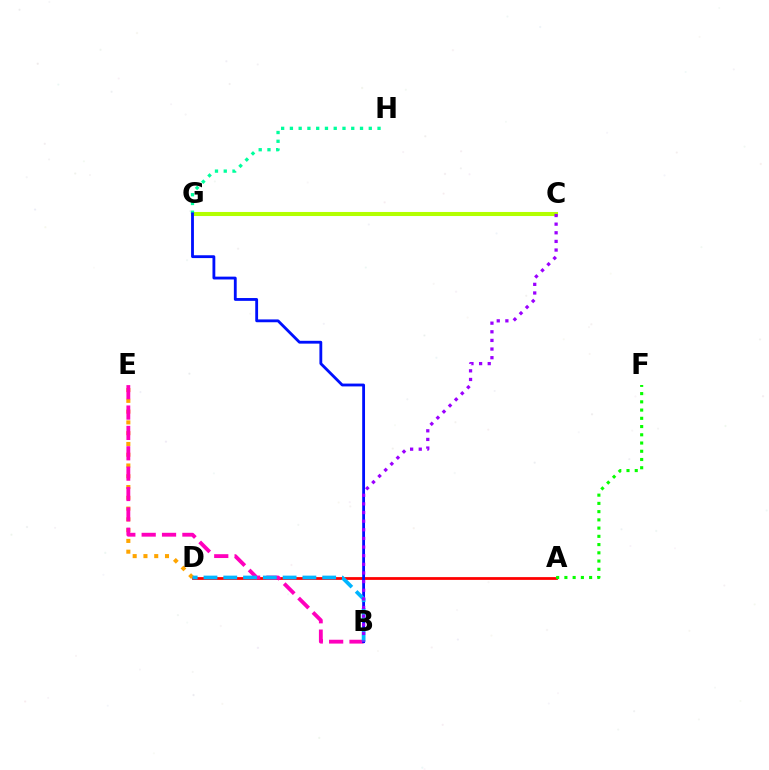{('A', 'D'): [{'color': '#ff0000', 'line_style': 'solid', 'thickness': 2.0}], ('C', 'G'): [{'color': '#b3ff00', 'line_style': 'solid', 'thickness': 2.93}], ('D', 'E'): [{'color': '#ffa500', 'line_style': 'dotted', 'thickness': 2.93}], ('B', 'E'): [{'color': '#ff00bd', 'line_style': 'dashed', 'thickness': 2.77}], ('G', 'H'): [{'color': '#00ff9d', 'line_style': 'dotted', 'thickness': 2.38}], ('A', 'F'): [{'color': '#08ff00', 'line_style': 'dotted', 'thickness': 2.24}], ('B', 'G'): [{'color': '#0010ff', 'line_style': 'solid', 'thickness': 2.04}], ('B', 'D'): [{'color': '#00b5ff', 'line_style': 'dashed', 'thickness': 2.69}], ('B', 'C'): [{'color': '#9b00ff', 'line_style': 'dotted', 'thickness': 2.35}]}